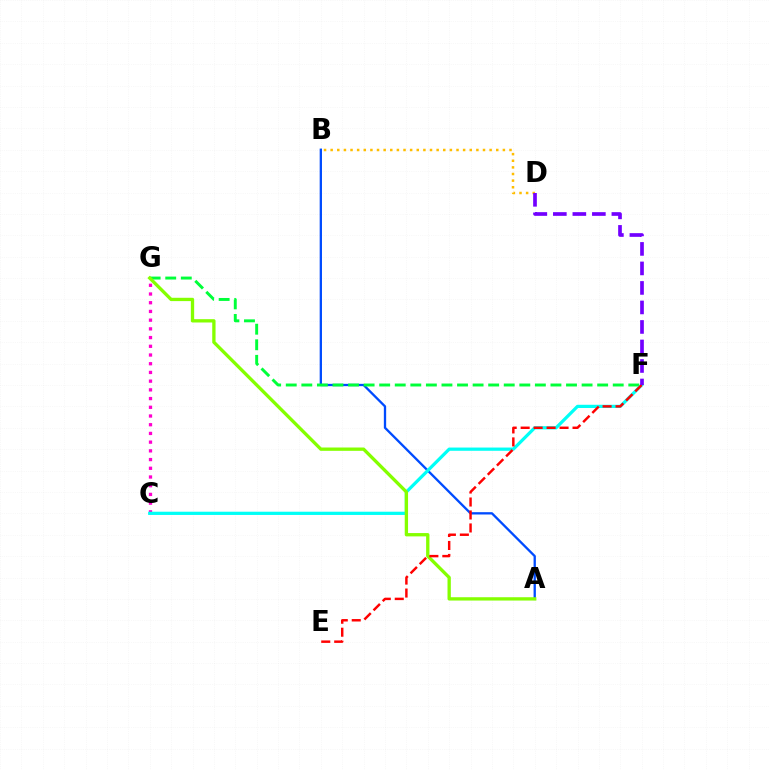{('A', 'B'): [{'color': '#004bff', 'line_style': 'solid', 'thickness': 1.67}], ('F', 'G'): [{'color': '#00ff39', 'line_style': 'dashed', 'thickness': 2.12}], ('B', 'D'): [{'color': '#ffbd00', 'line_style': 'dotted', 'thickness': 1.8}], ('C', 'G'): [{'color': '#ff00cf', 'line_style': 'dotted', 'thickness': 2.37}], ('C', 'F'): [{'color': '#00fff6', 'line_style': 'solid', 'thickness': 2.33}], ('A', 'G'): [{'color': '#84ff00', 'line_style': 'solid', 'thickness': 2.39}], ('E', 'F'): [{'color': '#ff0000', 'line_style': 'dashed', 'thickness': 1.76}], ('D', 'F'): [{'color': '#7200ff', 'line_style': 'dashed', 'thickness': 2.65}]}